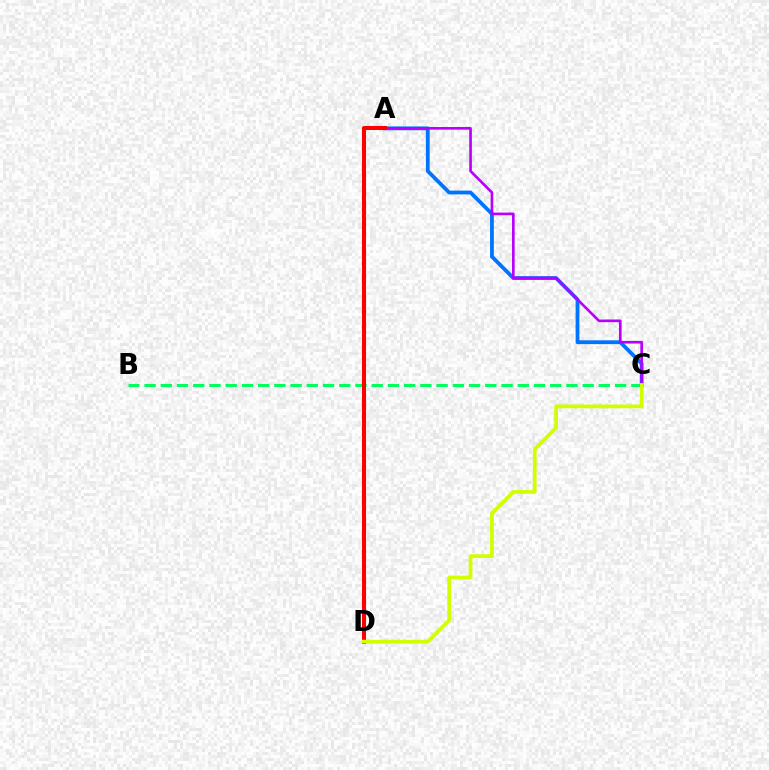{('B', 'C'): [{'color': '#00ff5c', 'line_style': 'dashed', 'thickness': 2.2}], ('A', 'C'): [{'color': '#0074ff', 'line_style': 'solid', 'thickness': 2.74}, {'color': '#b900ff', 'line_style': 'solid', 'thickness': 1.91}], ('A', 'D'): [{'color': '#ff0000', 'line_style': 'solid', 'thickness': 2.9}], ('C', 'D'): [{'color': '#d1ff00', 'line_style': 'solid', 'thickness': 2.7}]}